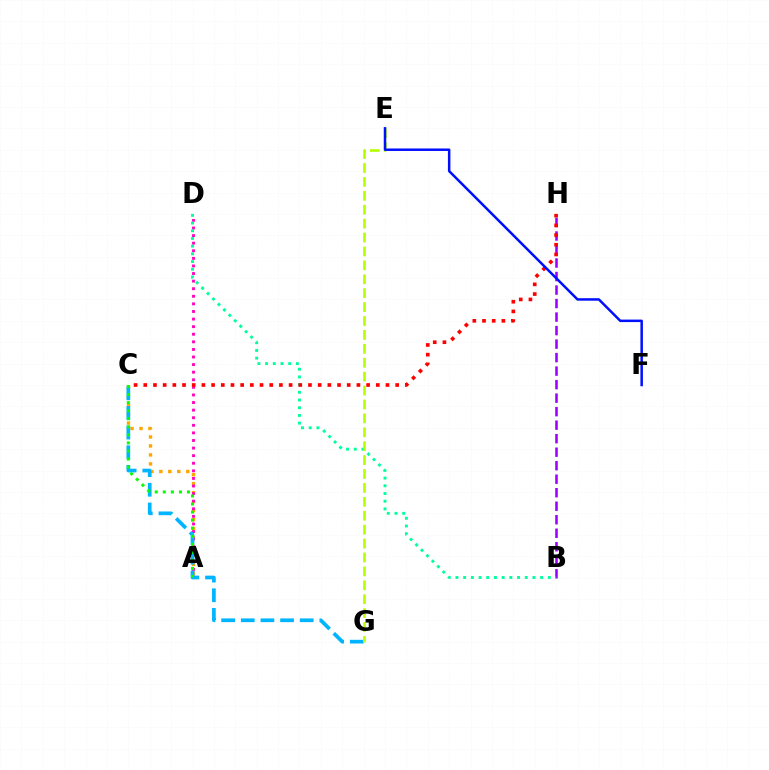{('B', 'H'): [{'color': '#9b00ff', 'line_style': 'dashed', 'thickness': 1.84}], ('A', 'C'): [{'color': '#ffa500', 'line_style': 'dotted', 'thickness': 2.44}, {'color': '#08ff00', 'line_style': 'dotted', 'thickness': 2.19}], ('A', 'D'): [{'color': '#ff00bd', 'line_style': 'dotted', 'thickness': 2.06}], ('B', 'D'): [{'color': '#00ff9d', 'line_style': 'dotted', 'thickness': 2.09}], ('C', 'G'): [{'color': '#00b5ff', 'line_style': 'dashed', 'thickness': 2.67}], ('E', 'G'): [{'color': '#b3ff00', 'line_style': 'dashed', 'thickness': 1.89}], ('C', 'H'): [{'color': '#ff0000', 'line_style': 'dotted', 'thickness': 2.63}], ('E', 'F'): [{'color': '#0010ff', 'line_style': 'solid', 'thickness': 1.8}]}